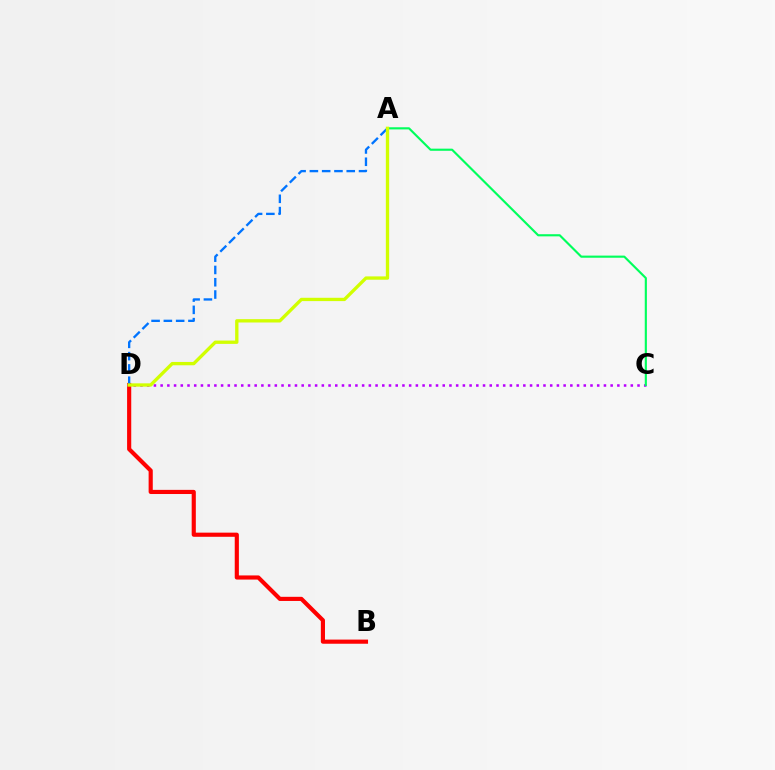{('B', 'D'): [{'color': '#ff0000', 'line_style': 'solid', 'thickness': 2.98}], ('C', 'D'): [{'color': '#b900ff', 'line_style': 'dotted', 'thickness': 1.82}], ('A', 'C'): [{'color': '#00ff5c', 'line_style': 'solid', 'thickness': 1.54}], ('A', 'D'): [{'color': '#0074ff', 'line_style': 'dashed', 'thickness': 1.67}, {'color': '#d1ff00', 'line_style': 'solid', 'thickness': 2.39}]}